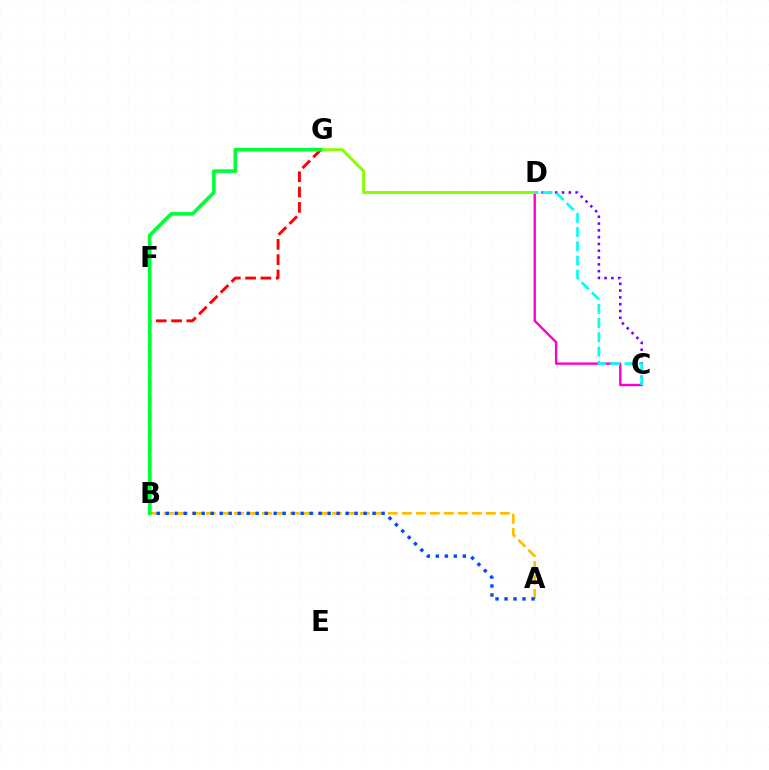{('A', 'B'): [{'color': '#ffbd00', 'line_style': 'dashed', 'thickness': 1.9}, {'color': '#004bff', 'line_style': 'dotted', 'thickness': 2.44}], ('C', 'D'): [{'color': '#7200ff', 'line_style': 'dotted', 'thickness': 1.85}, {'color': '#ff00cf', 'line_style': 'solid', 'thickness': 1.72}, {'color': '#00fff6', 'line_style': 'dashed', 'thickness': 1.94}], ('B', 'G'): [{'color': '#ff0000', 'line_style': 'dashed', 'thickness': 2.08}, {'color': '#00ff39', 'line_style': 'solid', 'thickness': 2.61}], ('D', 'G'): [{'color': '#84ff00', 'line_style': 'solid', 'thickness': 2.08}]}